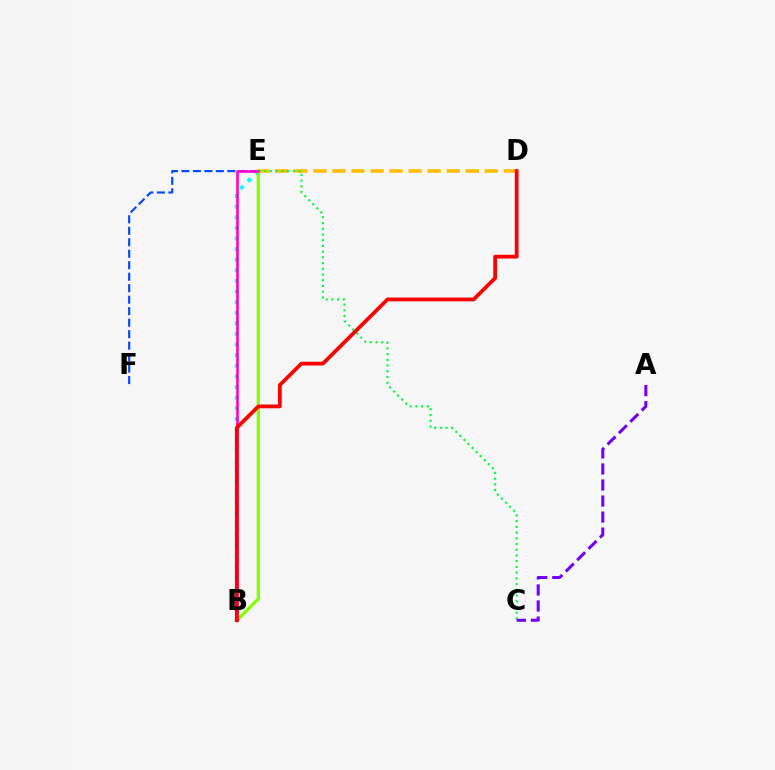{('B', 'E'): [{'color': '#00fff6', 'line_style': 'dotted', 'thickness': 2.88}, {'color': '#84ff00', 'line_style': 'solid', 'thickness': 2.32}, {'color': '#ff00cf', 'line_style': 'solid', 'thickness': 1.88}], ('D', 'E'): [{'color': '#ffbd00', 'line_style': 'dashed', 'thickness': 2.59}], ('C', 'E'): [{'color': '#00ff39', 'line_style': 'dotted', 'thickness': 1.55}], ('E', 'F'): [{'color': '#004bff', 'line_style': 'dashed', 'thickness': 1.56}], ('A', 'C'): [{'color': '#7200ff', 'line_style': 'dashed', 'thickness': 2.18}], ('B', 'D'): [{'color': '#ff0000', 'line_style': 'solid', 'thickness': 2.72}]}